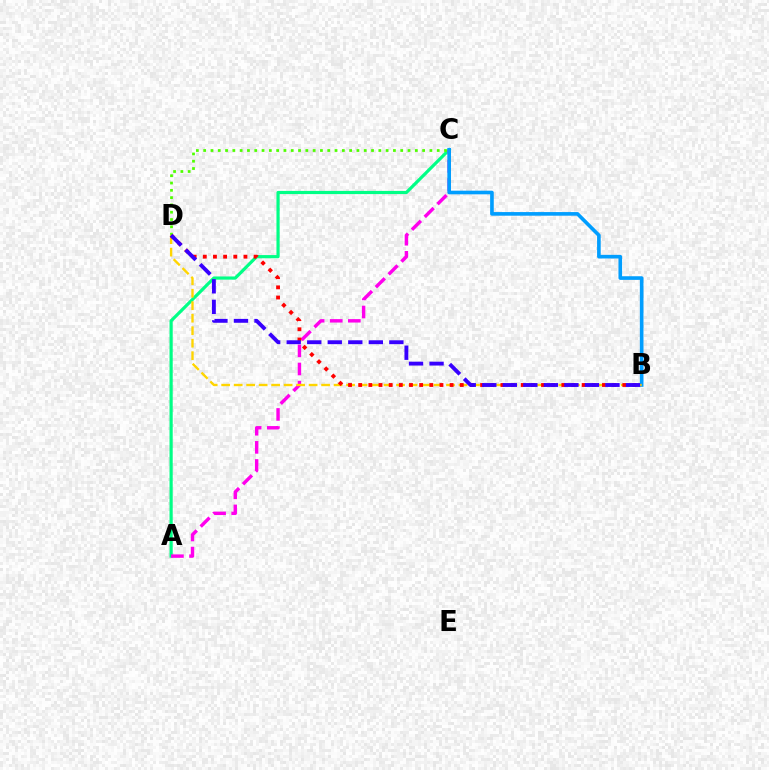{('A', 'C'): [{'color': '#00ff86', 'line_style': 'solid', 'thickness': 2.3}, {'color': '#ff00ed', 'line_style': 'dashed', 'thickness': 2.46}], ('C', 'D'): [{'color': '#4fff00', 'line_style': 'dotted', 'thickness': 1.98}], ('B', 'C'): [{'color': '#009eff', 'line_style': 'solid', 'thickness': 2.61}], ('B', 'D'): [{'color': '#ffd500', 'line_style': 'dashed', 'thickness': 1.7}, {'color': '#ff0000', 'line_style': 'dotted', 'thickness': 2.76}, {'color': '#3700ff', 'line_style': 'dashed', 'thickness': 2.79}]}